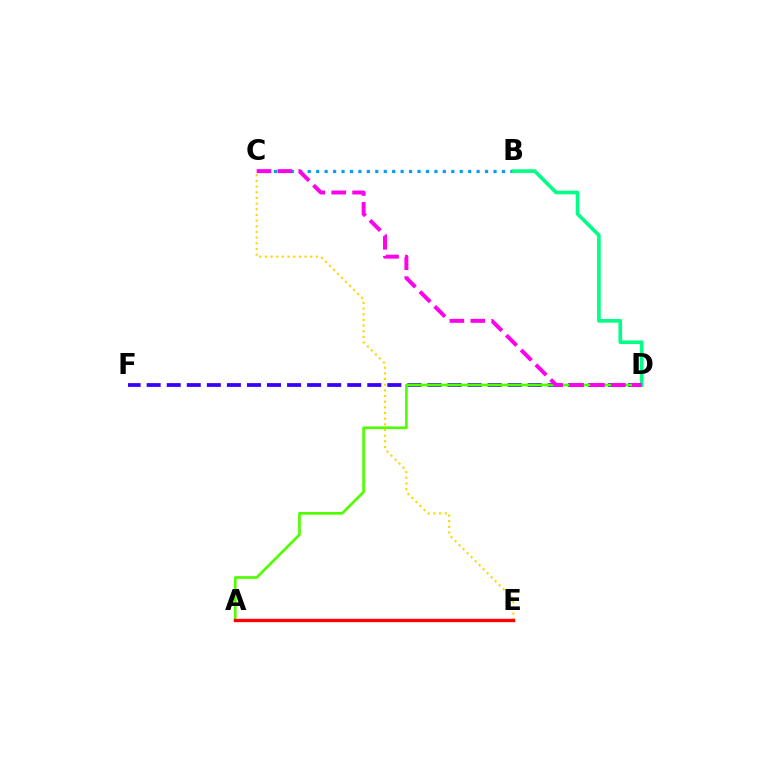{('B', 'C'): [{'color': '#009eff', 'line_style': 'dotted', 'thickness': 2.29}], ('D', 'F'): [{'color': '#3700ff', 'line_style': 'dashed', 'thickness': 2.72}], ('A', 'D'): [{'color': '#4fff00', 'line_style': 'solid', 'thickness': 1.94}], ('B', 'D'): [{'color': '#00ff86', 'line_style': 'solid', 'thickness': 2.61}], ('C', 'D'): [{'color': '#ff00ed', 'line_style': 'dashed', 'thickness': 2.84}], ('C', 'E'): [{'color': '#ffd500', 'line_style': 'dotted', 'thickness': 1.54}], ('A', 'E'): [{'color': '#ff0000', 'line_style': 'solid', 'thickness': 2.4}]}